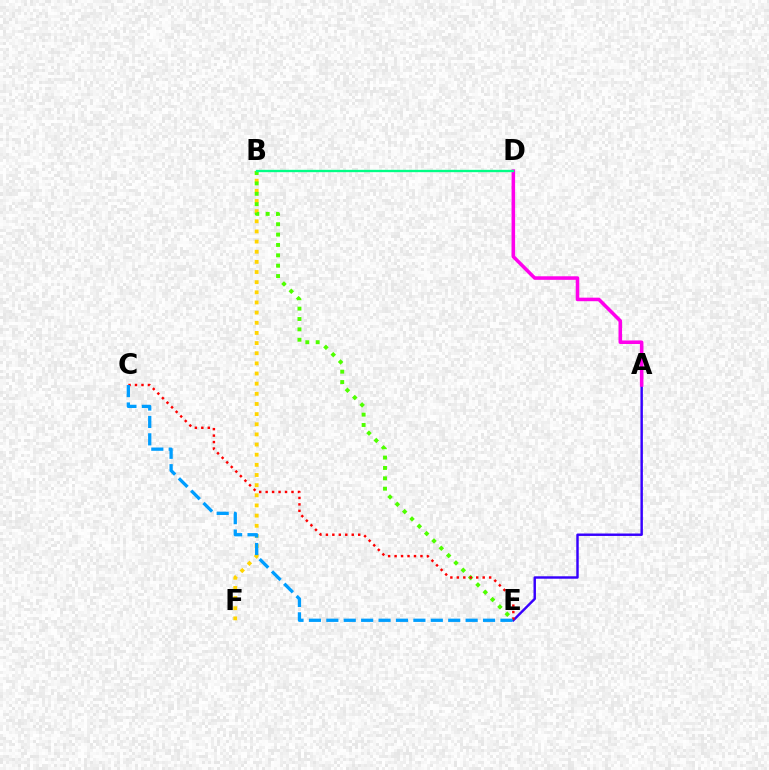{('B', 'F'): [{'color': '#ffd500', 'line_style': 'dotted', 'thickness': 2.76}], ('A', 'E'): [{'color': '#3700ff', 'line_style': 'solid', 'thickness': 1.76}], ('A', 'D'): [{'color': '#ff00ed', 'line_style': 'solid', 'thickness': 2.55}], ('B', 'E'): [{'color': '#4fff00', 'line_style': 'dotted', 'thickness': 2.82}], ('C', 'E'): [{'color': '#ff0000', 'line_style': 'dotted', 'thickness': 1.76}, {'color': '#009eff', 'line_style': 'dashed', 'thickness': 2.37}], ('B', 'D'): [{'color': '#00ff86', 'line_style': 'solid', 'thickness': 1.68}]}